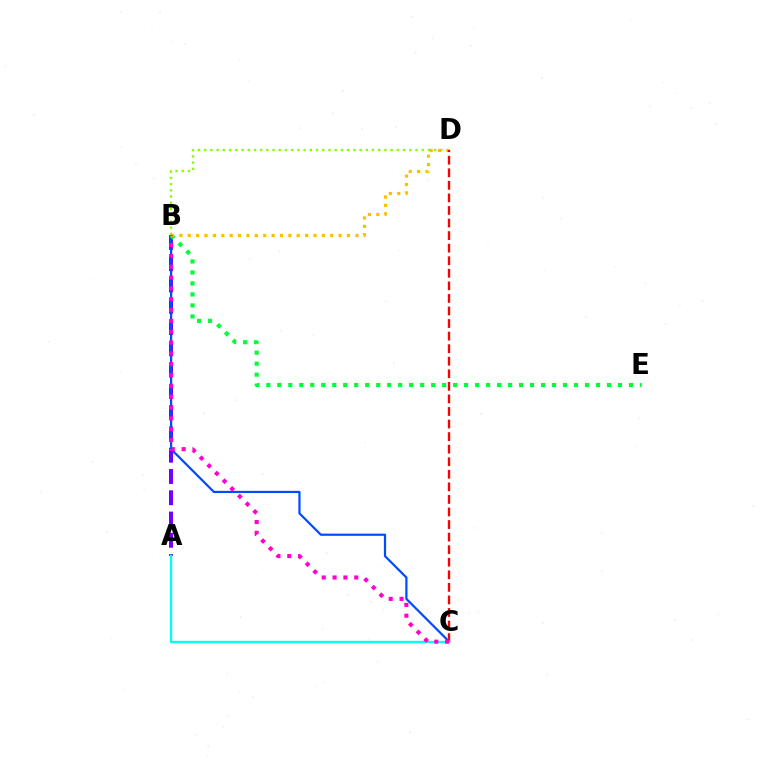{('A', 'B'): [{'color': '#7200ff', 'line_style': 'dashed', 'thickness': 2.89}], ('B', 'C'): [{'color': '#004bff', 'line_style': 'solid', 'thickness': 1.59}, {'color': '#ff00cf', 'line_style': 'dotted', 'thickness': 2.94}], ('B', 'D'): [{'color': '#84ff00', 'line_style': 'dotted', 'thickness': 1.69}, {'color': '#ffbd00', 'line_style': 'dotted', 'thickness': 2.28}], ('B', 'E'): [{'color': '#00ff39', 'line_style': 'dotted', 'thickness': 2.99}], ('C', 'D'): [{'color': '#ff0000', 'line_style': 'dashed', 'thickness': 1.71}], ('A', 'C'): [{'color': '#00fff6', 'line_style': 'solid', 'thickness': 1.72}]}